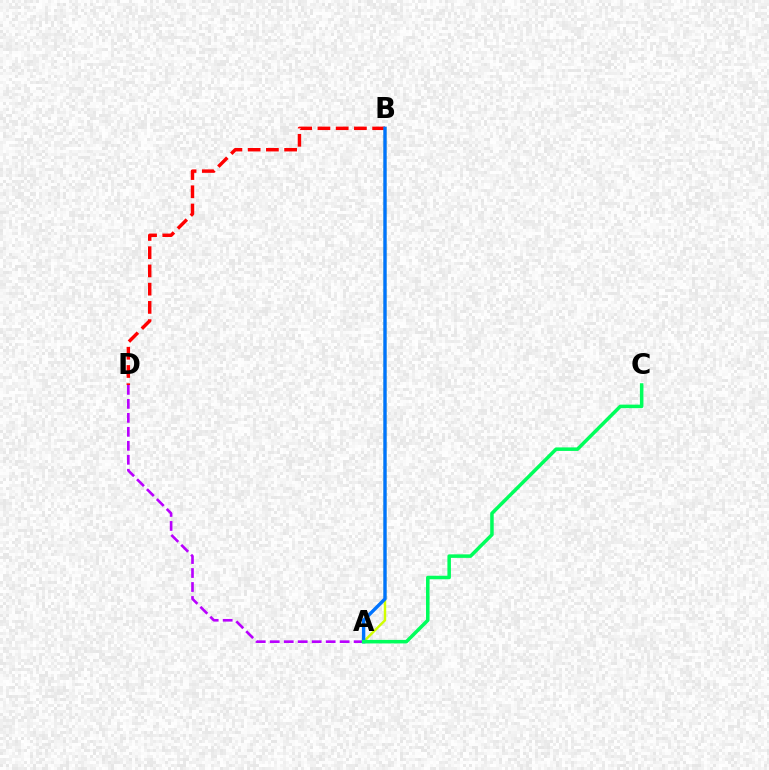{('B', 'D'): [{'color': '#ff0000', 'line_style': 'dashed', 'thickness': 2.48}], ('A', 'B'): [{'color': '#d1ff00', 'line_style': 'solid', 'thickness': 1.74}, {'color': '#0074ff', 'line_style': 'solid', 'thickness': 2.44}], ('A', 'D'): [{'color': '#b900ff', 'line_style': 'dashed', 'thickness': 1.9}], ('A', 'C'): [{'color': '#00ff5c', 'line_style': 'solid', 'thickness': 2.53}]}